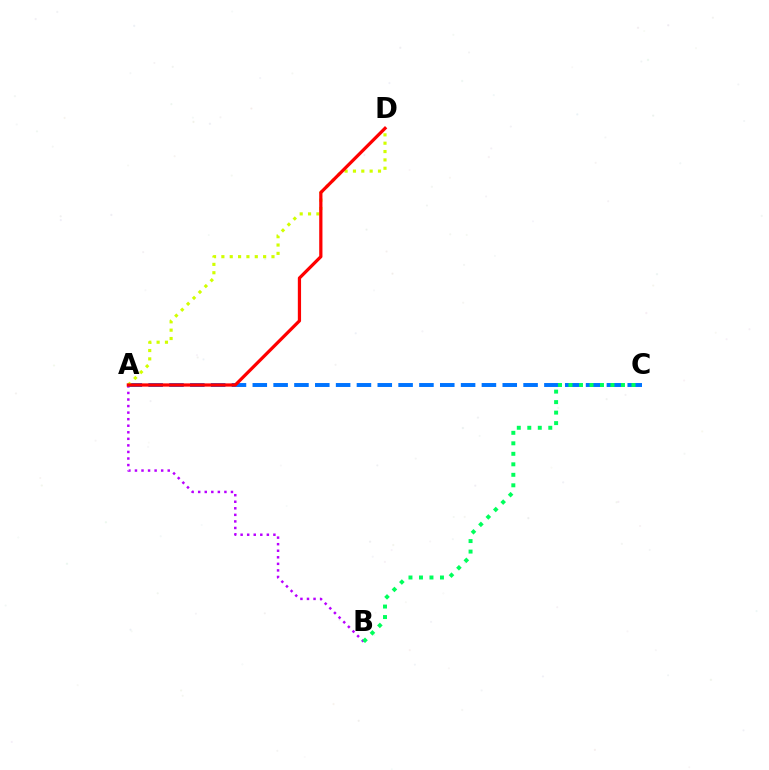{('A', 'B'): [{'color': '#b900ff', 'line_style': 'dotted', 'thickness': 1.78}], ('A', 'C'): [{'color': '#0074ff', 'line_style': 'dashed', 'thickness': 2.83}], ('A', 'D'): [{'color': '#d1ff00', 'line_style': 'dotted', 'thickness': 2.27}, {'color': '#ff0000', 'line_style': 'solid', 'thickness': 2.33}], ('B', 'C'): [{'color': '#00ff5c', 'line_style': 'dotted', 'thickness': 2.85}]}